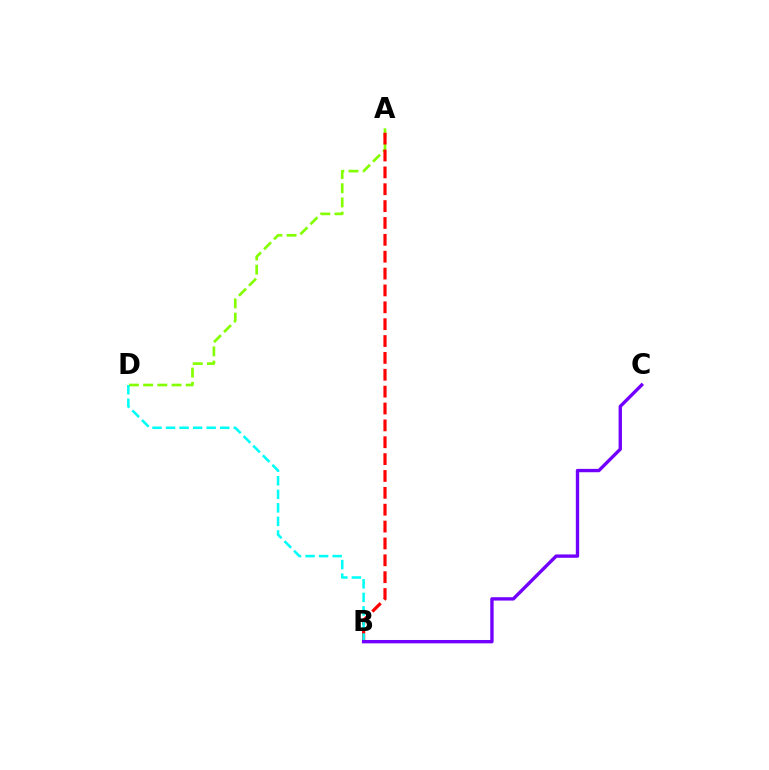{('A', 'D'): [{'color': '#84ff00', 'line_style': 'dashed', 'thickness': 1.93}], ('A', 'B'): [{'color': '#ff0000', 'line_style': 'dashed', 'thickness': 2.29}], ('B', 'D'): [{'color': '#00fff6', 'line_style': 'dashed', 'thickness': 1.84}], ('B', 'C'): [{'color': '#7200ff', 'line_style': 'solid', 'thickness': 2.42}]}